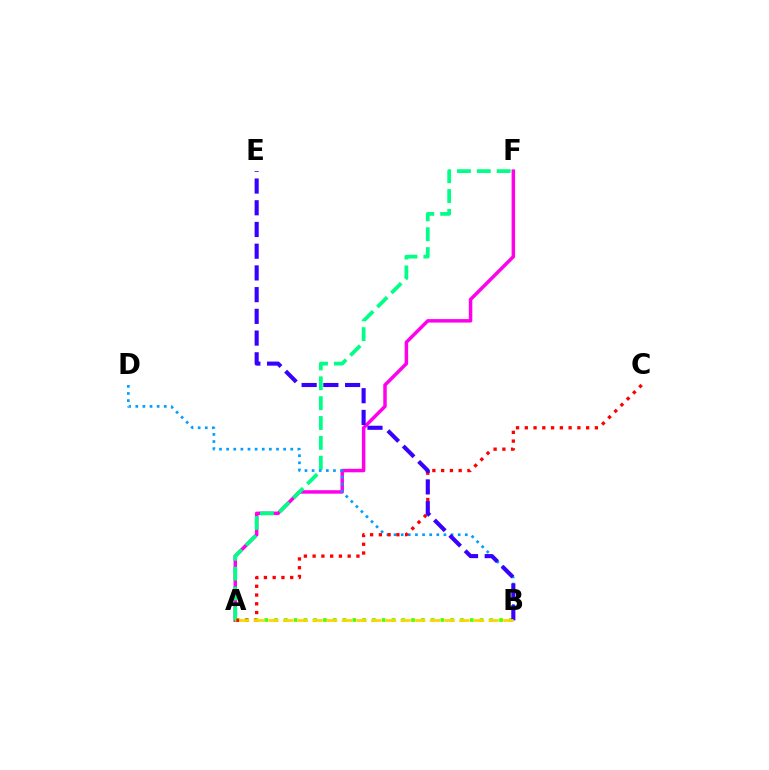{('A', 'F'): [{'color': '#ff00ed', 'line_style': 'solid', 'thickness': 2.5}, {'color': '#00ff86', 'line_style': 'dashed', 'thickness': 2.7}], ('B', 'D'): [{'color': '#009eff', 'line_style': 'dotted', 'thickness': 1.94}], ('A', 'B'): [{'color': '#4fff00', 'line_style': 'dotted', 'thickness': 2.66}, {'color': '#ffd500', 'line_style': 'dashed', 'thickness': 1.99}], ('A', 'C'): [{'color': '#ff0000', 'line_style': 'dotted', 'thickness': 2.38}], ('B', 'E'): [{'color': '#3700ff', 'line_style': 'dashed', 'thickness': 2.95}]}